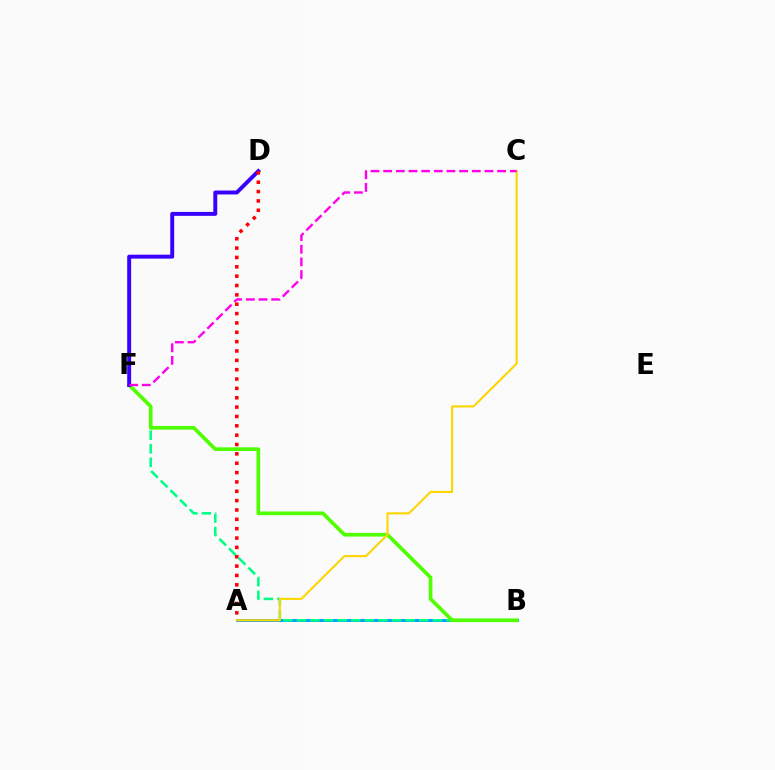{('A', 'B'): [{'color': '#009eff', 'line_style': 'solid', 'thickness': 2.13}], ('B', 'F'): [{'color': '#00ff86', 'line_style': 'dashed', 'thickness': 1.85}, {'color': '#4fff00', 'line_style': 'solid', 'thickness': 2.65}], ('A', 'C'): [{'color': '#ffd500', 'line_style': 'solid', 'thickness': 1.51}], ('D', 'F'): [{'color': '#3700ff', 'line_style': 'solid', 'thickness': 2.83}], ('A', 'D'): [{'color': '#ff0000', 'line_style': 'dotted', 'thickness': 2.54}], ('C', 'F'): [{'color': '#ff00ed', 'line_style': 'dashed', 'thickness': 1.72}]}